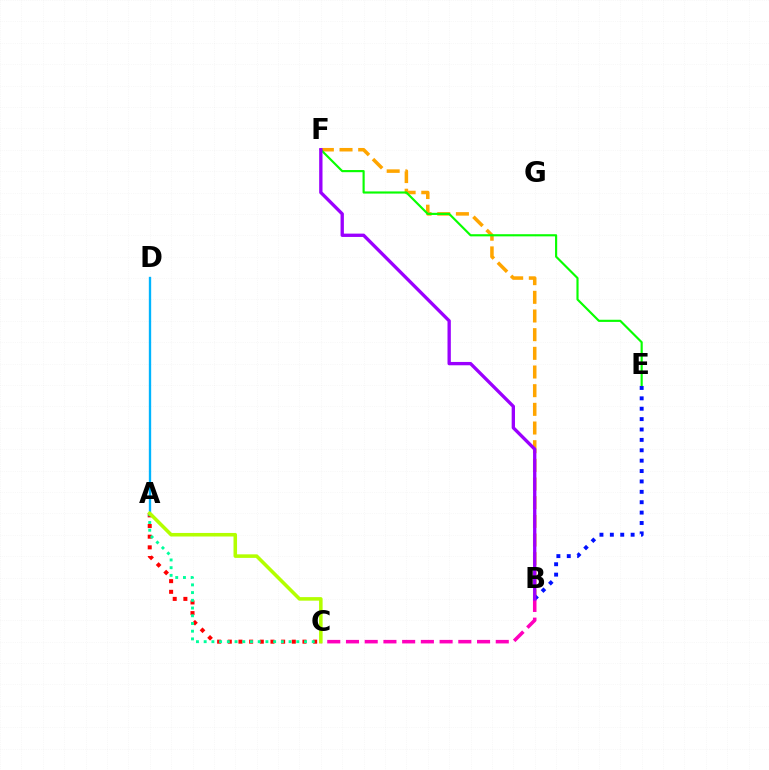{('A', 'D'): [{'color': '#00b5ff', 'line_style': 'solid', 'thickness': 1.69}], ('B', 'F'): [{'color': '#ffa500', 'line_style': 'dashed', 'thickness': 2.54}, {'color': '#9b00ff', 'line_style': 'solid', 'thickness': 2.4}], ('A', 'C'): [{'color': '#ff0000', 'line_style': 'dotted', 'thickness': 2.9}, {'color': '#00ff9d', 'line_style': 'dotted', 'thickness': 2.1}, {'color': '#b3ff00', 'line_style': 'solid', 'thickness': 2.56}], ('B', 'E'): [{'color': '#0010ff', 'line_style': 'dotted', 'thickness': 2.82}], ('E', 'F'): [{'color': '#08ff00', 'line_style': 'solid', 'thickness': 1.55}], ('B', 'C'): [{'color': '#ff00bd', 'line_style': 'dashed', 'thickness': 2.54}]}